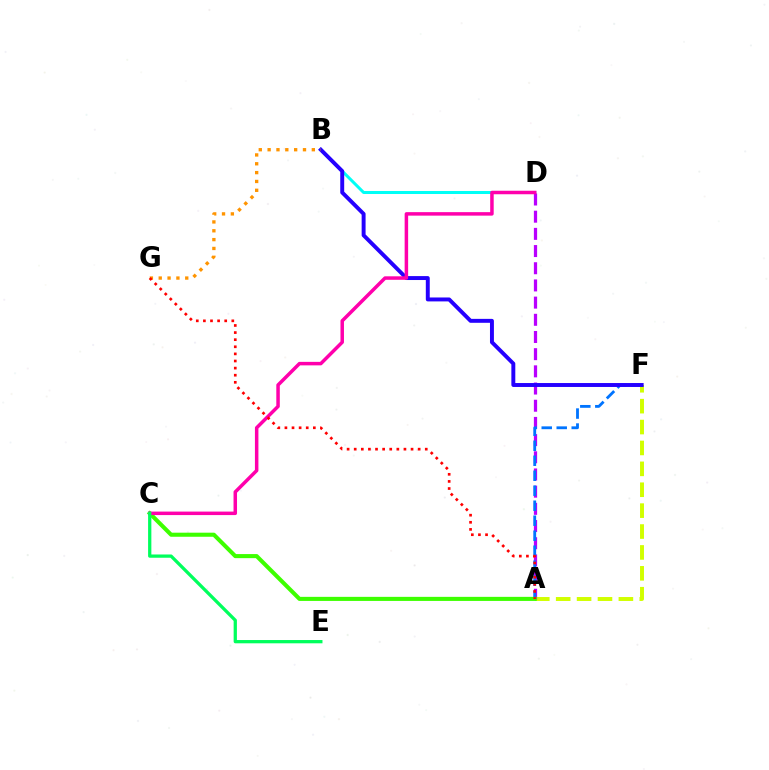{('A', 'F'): [{'color': '#d1ff00', 'line_style': 'dashed', 'thickness': 2.84}, {'color': '#0074ff', 'line_style': 'dashed', 'thickness': 2.04}], ('B', 'D'): [{'color': '#00fff6', 'line_style': 'solid', 'thickness': 2.17}], ('A', 'D'): [{'color': '#b900ff', 'line_style': 'dashed', 'thickness': 2.33}], ('B', 'F'): [{'color': '#2500ff', 'line_style': 'solid', 'thickness': 2.83}], ('B', 'G'): [{'color': '#ff9400', 'line_style': 'dotted', 'thickness': 2.4}], ('A', 'C'): [{'color': '#3dff00', 'line_style': 'solid', 'thickness': 2.94}], ('C', 'D'): [{'color': '#ff00ac', 'line_style': 'solid', 'thickness': 2.51}], ('C', 'E'): [{'color': '#00ff5c', 'line_style': 'solid', 'thickness': 2.35}], ('A', 'G'): [{'color': '#ff0000', 'line_style': 'dotted', 'thickness': 1.93}]}